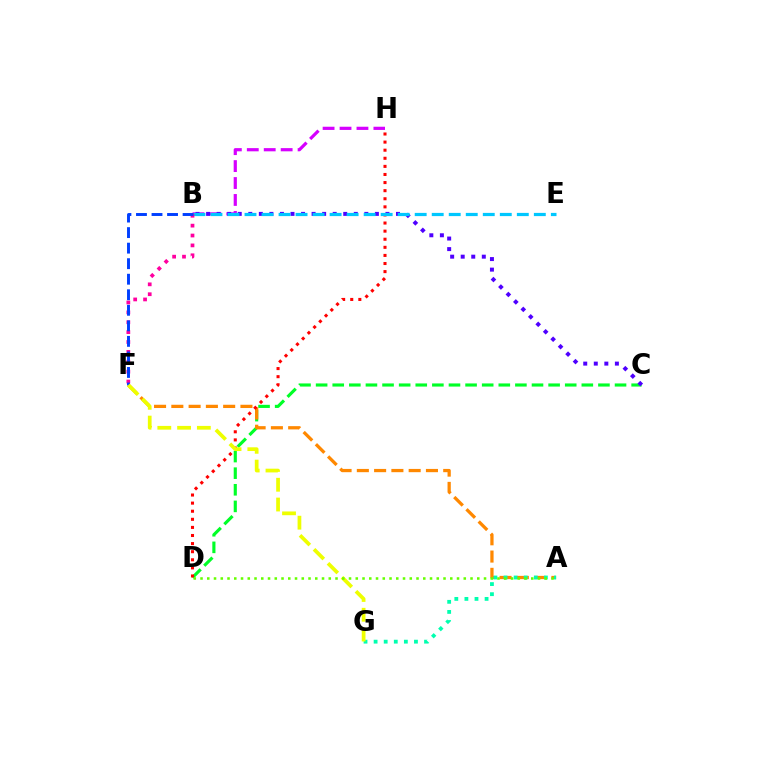{('B', 'H'): [{'color': '#d600ff', 'line_style': 'dashed', 'thickness': 2.3}], ('C', 'D'): [{'color': '#00ff27', 'line_style': 'dashed', 'thickness': 2.26}], ('B', 'C'): [{'color': '#4f00ff', 'line_style': 'dotted', 'thickness': 2.87}], ('A', 'F'): [{'color': '#ff8800', 'line_style': 'dashed', 'thickness': 2.35}], ('A', 'G'): [{'color': '#00ffaf', 'line_style': 'dotted', 'thickness': 2.74}], ('D', 'H'): [{'color': '#ff0000', 'line_style': 'dotted', 'thickness': 2.2}], ('B', 'E'): [{'color': '#00c7ff', 'line_style': 'dashed', 'thickness': 2.31}], ('B', 'F'): [{'color': '#ff00a0', 'line_style': 'dotted', 'thickness': 2.69}, {'color': '#003fff', 'line_style': 'dashed', 'thickness': 2.11}], ('F', 'G'): [{'color': '#eeff00', 'line_style': 'dashed', 'thickness': 2.69}], ('A', 'D'): [{'color': '#66ff00', 'line_style': 'dotted', 'thickness': 1.83}]}